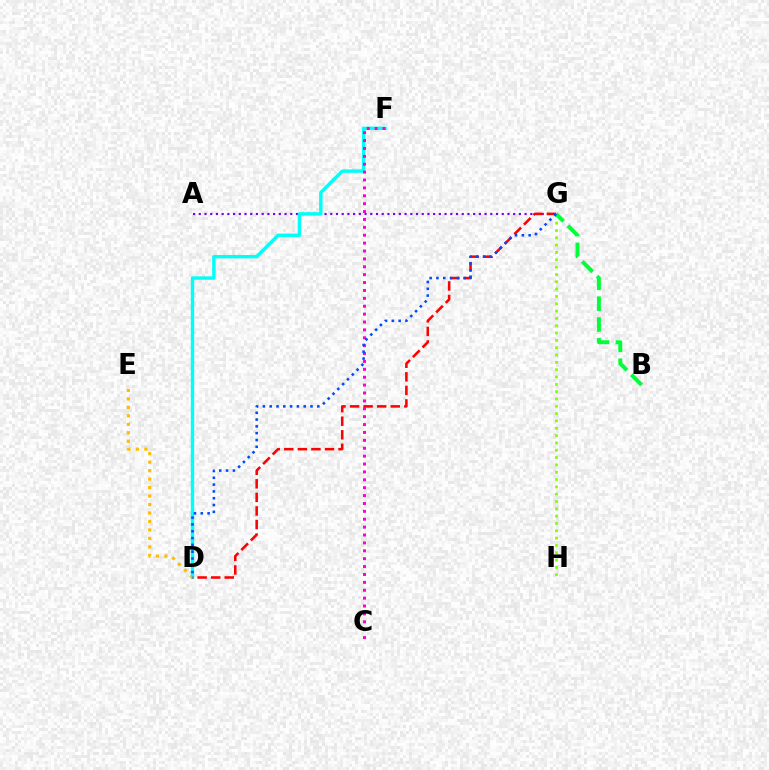{('D', 'E'): [{'color': '#ffbd00', 'line_style': 'dotted', 'thickness': 2.3}], ('G', 'H'): [{'color': '#84ff00', 'line_style': 'dotted', 'thickness': 1.99}], ('A', 'G'): [{'color': '#7200ff', 'line_style': 'dotted', 'thickness': 1.55}], ('D', 'F'): [{'color': '#00fff6', 'line_style': 'solid', 'thickness': 2.45}], ('B', 'G'): [{'color': '#00ff39', 'line_style': 'dashed', 'thickness': 2.83}], ('C', 'F'): [{'color': '#ff00cf', 'line_style': 'dotted', 'thickness': 2.14}], ('D', 'G'): [{'color': '#ff0000', 'line_style': 'dashed', 'thickness': 1.84}, {'color': '#004bff', 'line_style': 'dotted', 'thickness': 1.85}]}